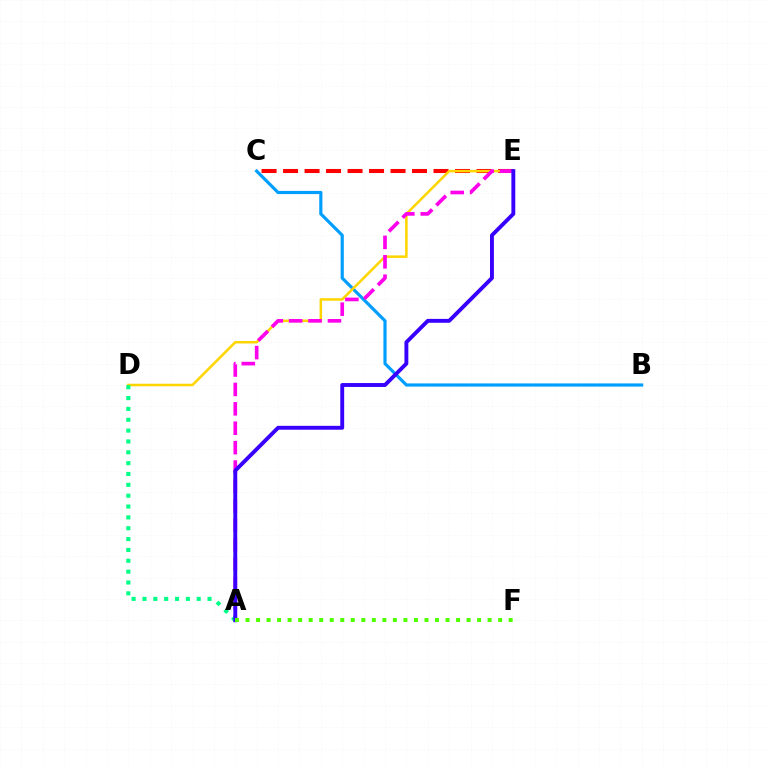{('B', 'C'): [{'color': '#009eff', 'line_style': 'solid', 'thickness': 2.28}], ('C', 'E'): [{'color': '#ff0000', 'line_style': 'dashed', 'thickness': 2.92}], ('D', 'E'): [{'color': '#ffd500', 'line_style': 'solid', 'thickness': 1.82}], ('A', 'E'): [{'color': '#ff00ed', 'line_style': 'dashed', 'thickness': 2.64}, {'color': '#3700ff', 'line_style': 'solid', 'thickness': 2.8}], ('A', 'D'): [{'color': '#00ff86', 'line_style': 'dotted', 'thickness': 2.95}], ('A', 'F'): [{'color': '#4fff00', 'line_style': 'dotted', 'thickness': 2.86}]}